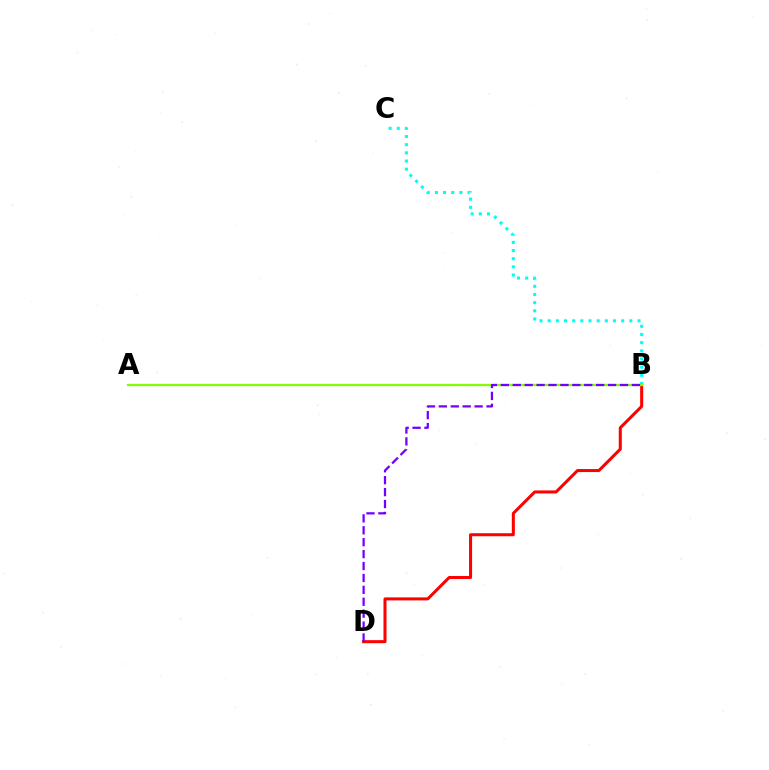{('B', 'D'): [{'color': '#ff0000', 'line_style': 'solid', 'thickness': 2.18}, {'color': '#7200ff', 'line_style': 'dashed', 'thickness': 1.62}], ('B', 'C'): [{'color': '#00fff6', 'line_style': 'dotted', 'thickness': 2.22}], ('A', 'B'): [{'color': '#84ff00', 'line_style': 'solid', 'thickness': 1.63}]}